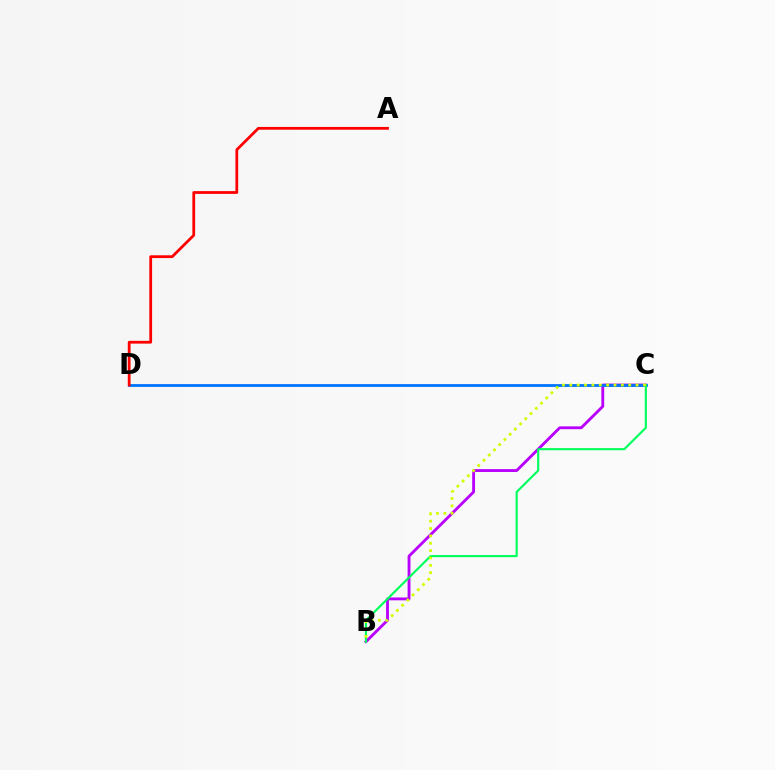{('B', 'C'): [{'color': '#b900ff', 'line_style': 'solid', 'thickness': 2.05}, {'color': '#00ff5c', 'line_style': 'solid', 'thickness': 1.55}, {'color': '#d1ff00', 'line_style': 'dotted', 'thickness': 2.0}], ('C', 'D'): [{'color': '#0074ff', 'line_style': 'solid', 'thickness': 2.01}], ('A', 'D'): [{'color': '#ff0000', 'line_style': 'solid', 'thickness': 2.0}]}